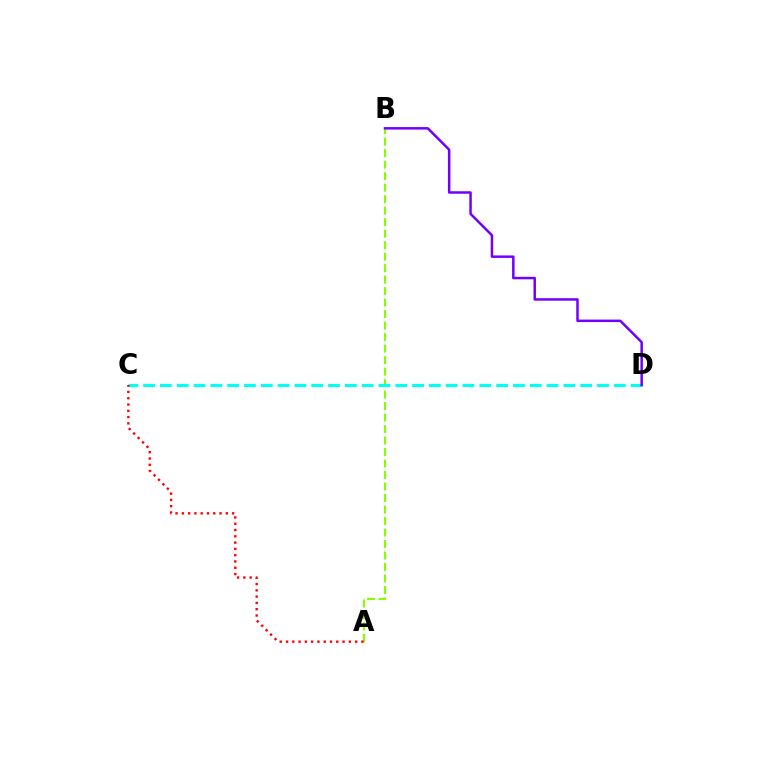{('A', 'B'): [{'color': '#84ff00', 'line_style': 'dashed', 'thickness': 1.56}], ('C', 'D'): [{'color': '#00fff6', 'line_style': 'dashed', 'thickness': 2.28}], ('B', 'D'): [{'color': '#7200ff', 'line_style': 'solid', 'thickness': 1.8}], ('A', 'C'): [{'color': '#ff0000', 'line_style': 'dotted', 'thickness': 1.71}]}